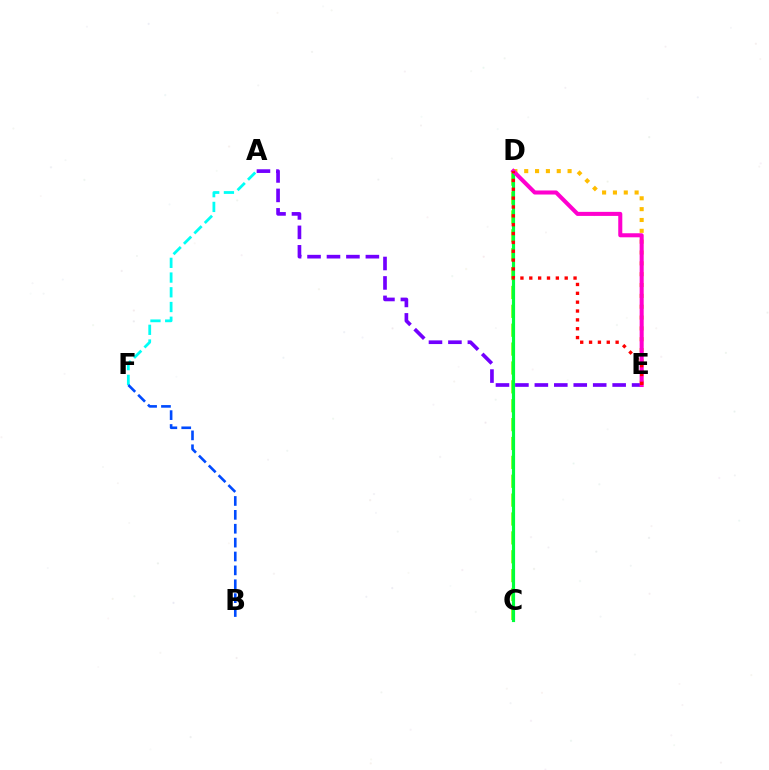{('D', 'E'): [{'color': '#ffbd00', 'line_style': 'dotted', 'thickness': 2.95}, {'color': '#ff00cf', 'line_style': 'solid', 'thickness': 2.92}, {'color': '#ff0000', 'line_style': 'dotted', 'thickness': 2.41}], ('A', 'F'): [{'color': '#00fff6', 'line_style': 'dashed', 'thickness': 2.0}], ('C', 'D'): [{'color': '#84ff00', 'line_style': 'dashed', 'thickness': 2.56}, {'color': '#00ff39', 'line_style': 'solid', 'thickness': 2.28}], ('B', 'F'): [{'color': '#004bff', 'line_style': 'dashed', 'thickness': 1.89}], ('A', 'E'): [{'color': '#7200ff', 'line_style': 'dashed', 'thickness': 2.64}]}